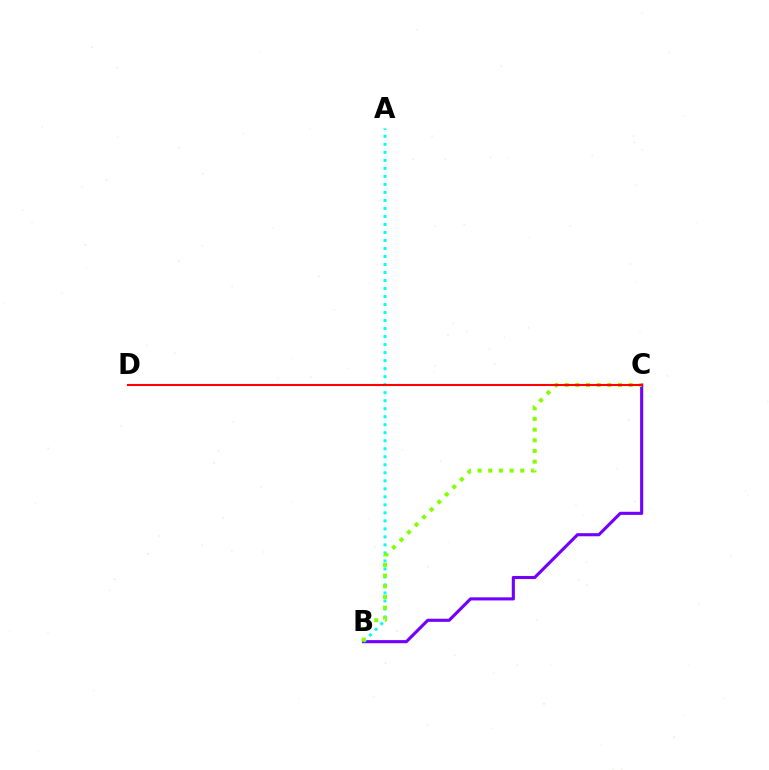{('B', 'C'): [{'color': '#7200ff', 'line_style': 'solid', 'thickness': 2.24}, {'color': '#84ff00', 'line_style': 'dotted', 'thickness': 2.9}], ('A', 'B'): [{'color': '#00fff6', 'line_style': 'dotted', 'thickness': 2.18}], ('C', 'D'): [{'color': '#ff0000', 'line_style': 'solid', 'thickness': 1.52}]}